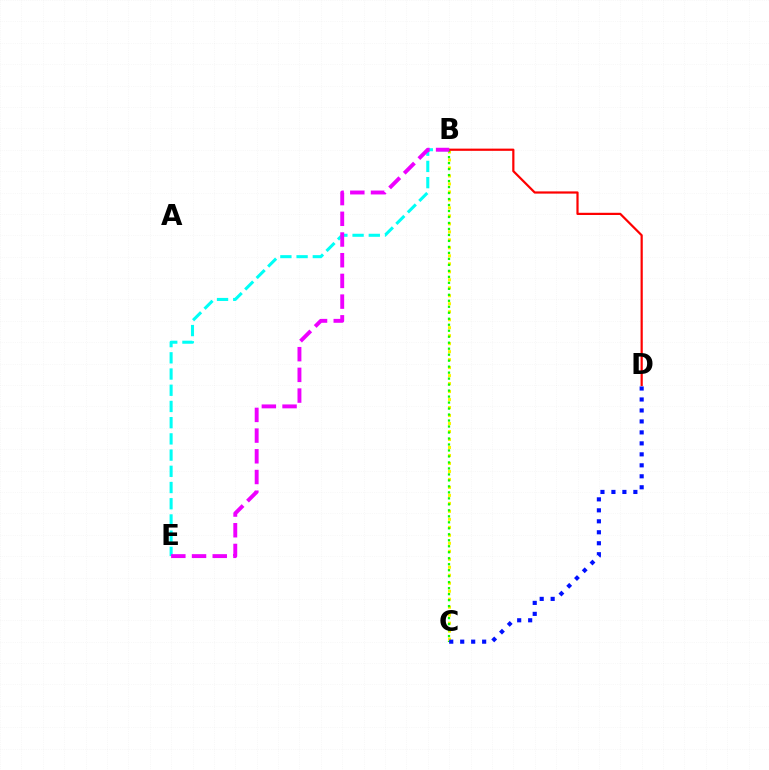{('B', 'C'): [{'color': '#fcf500', 'line_style': 'dotted', 'thickness': 2.17}, {'color': '#08ff00', 'line_style': 'dotted', 'thickness': 1.63}], ('B', 'D'): [{'color': '#ff0000', 'line_style': 'solid', 'thickness': 1.59}], ('B', 'E'): [{'color': '#00fff6', 'line_style': 'dashed', 'thickness': 2.2}, {'color': '#ee00ff', 'line_style': 'dashed', 'thickness': 2.81}], ('C', 'D'): [{'color': '#0010ff', 'line_style': 'dotted', 'thickness': 2.98}]}